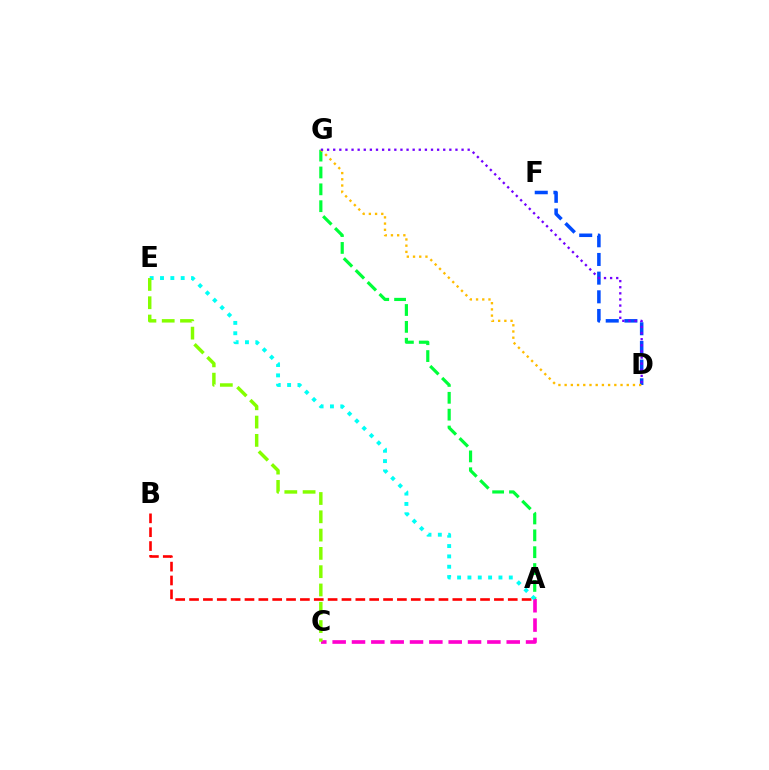{('A', 'G'): [{'color': '#00ff39', 'line_style': 'dashed', 'thickness': 2.29}], ('D', 'F'): [{'color': '#004bff', 'line_style': 'dashed', 'thickness': 2.54}], ('A', 'C'): [{'color': '#ff00cf', 'line_style': 'dashed', 'thickness': 2.63}], ('D', 'G'): [{'color': '#ffbd00', 'line_style': 'dotted', 'thickness': 1.69}, {'color': '#7200ff', 'line_style': 'dotted', 'thickness': 1.66}], ('A', 'B'): [{'color': '#ff0000', 'line_style': 'dashed', 'thickness': 1.88}], ('A', 'E'): [{'color': '#00fff6', 'line_style': 'dotted', 'thickness': 2.81}], ('C', 'E'): [{'color': '#84ff00', 'line_style': 'dashed', 'thickness': 2.49}]}